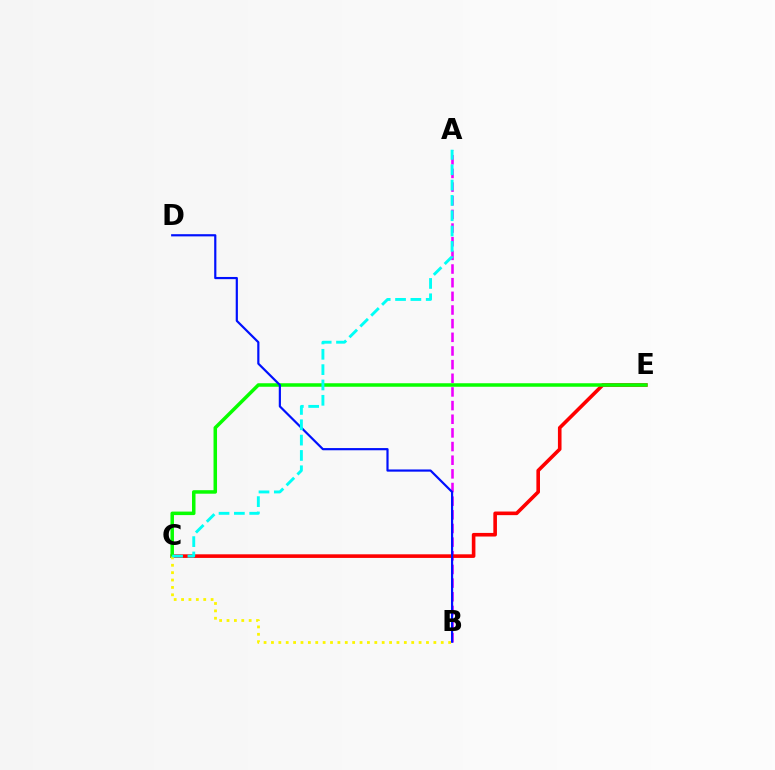{('A', 'B'): [{'color': '#ee00ff', 'line_style': 'dashed', 'thickness': 1.86}], ('C', 'E'): [{'color': '#ff0000', 'line_style': 'solid', 'thickness': 2.6}, {'color': '#08ff00', 'line_style': 'solid', 'thickness': 2.53}], ('B', 'C'): [{'color': '#fcf500', 'line_style': 'dotted', 'thickness': 2.01}], ('B', 'D'): [{'color': '#0010ff', 'line_style': 'solid', 'thickness': 1.58}], ('A', 'C'): [{'color': '#00fff6', 'line_style': 'dashed', 'thickness': 2.08}]}